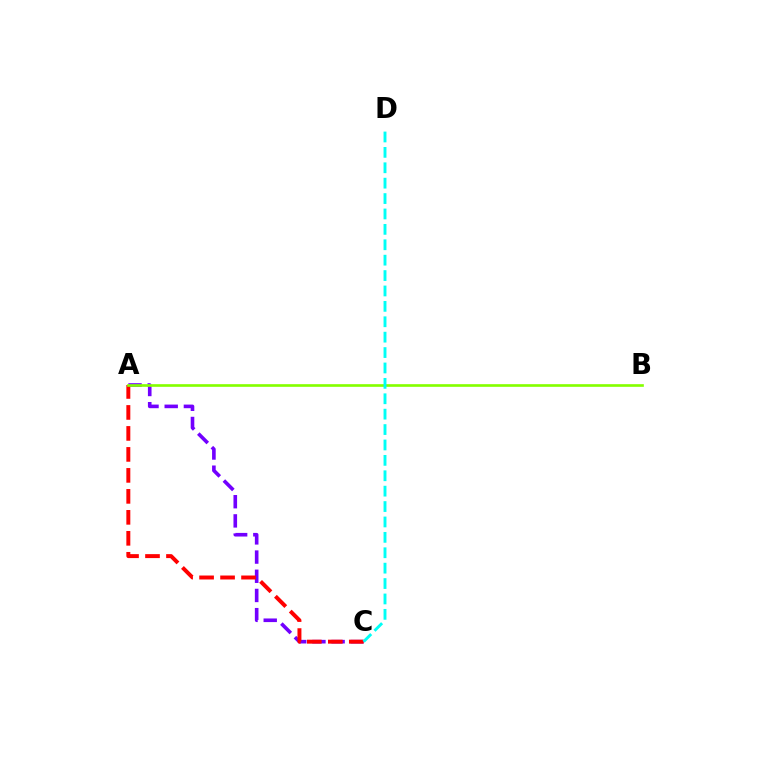{('A', 'C'): [{'color': '#7200ff', 'line_style': 'dashed', 'thickness': 2.61}, {'color': '#ff0000', 'line_style': 'dashed', 'thickness': 2.85}], ('A', 'B'): [{'color': '#84ff00', 'line_style': 'solid', 'thickness': 1.91}], ('C', 'D'): [{'color': '#00fff6', 'line_style': 'dashed', 'thickness': 2.09}]}